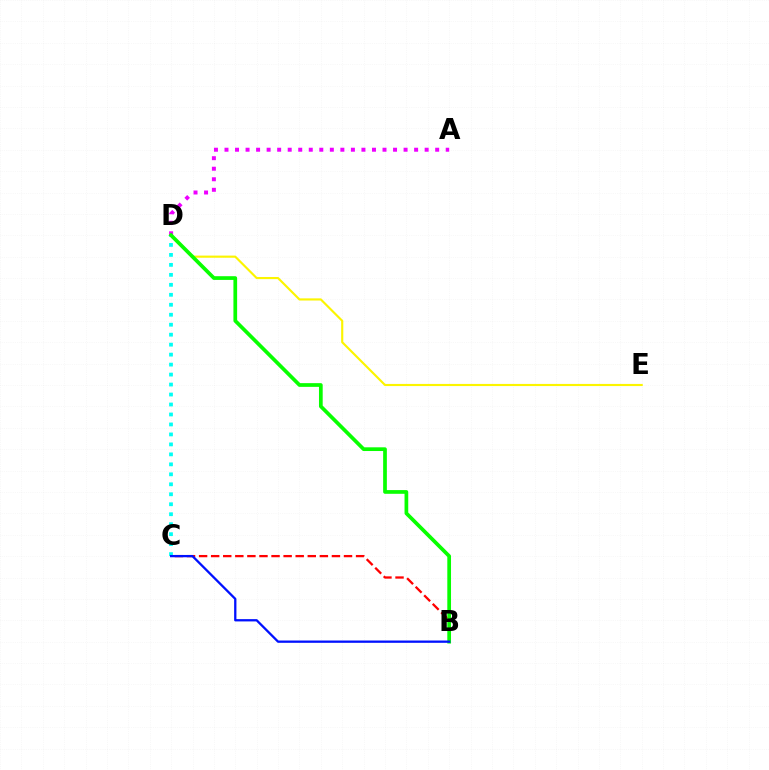{('A', 'D'): [{'color': '#ee00ff', 'line_style': 'dotted', 'thickness': 2.86}], ('C', 'D'): [{'color': '#00fff6', 'line_style': 'dotted', 'thickness': 2.71}], ('B', 'C'): [{'color': '#ff0000', 'line_style': 'dashed', 'thickness': 1.64}, {'color': '#0010ff', 'line_style': 'solid', 'thickness': 1.65}], ('D', 'E'): [{'color': '#fcf500', 'line_style': 'solid', 'thickness': 1.54}], ('B', 'D'): [{'color': '#08ff00', 'line_style': 'solid', 'thickness': 2.67}]}